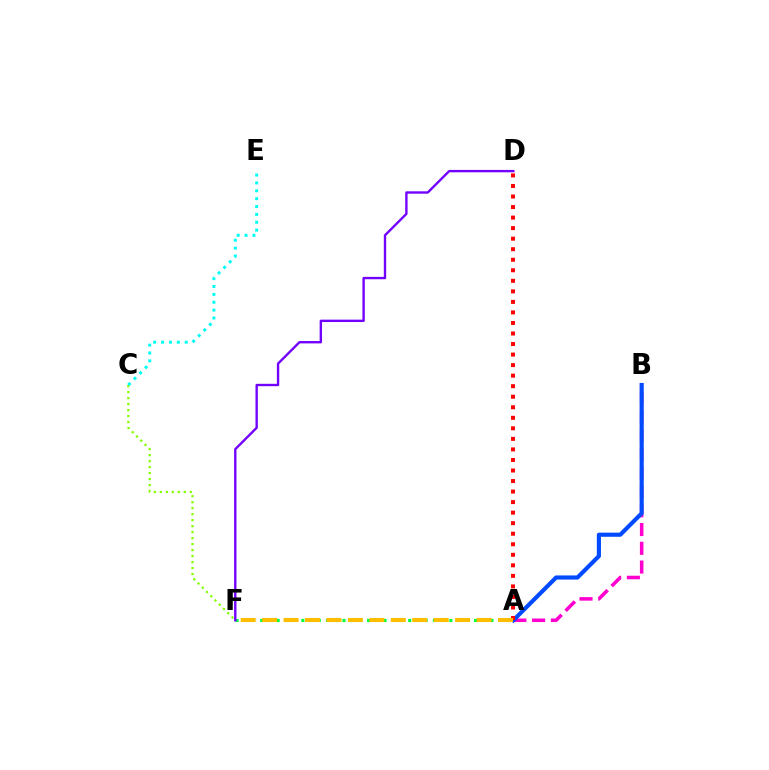{('A', 'B'): [{'color': '#ff00cf', 'line_style': 'dashed', 'thickness': 2.55}, {'color': '#004bff', 'line_style': 'solid', 'thickness': 2.98}], ('C', 'F'): [{'color': '#84ff00', 'line_style': 'dotted', 'thickness': 1.63}], ('A', 'F'): [{'color': '#00ff39', 'line_style': 'dotted', 'thickness': 2.23}, {'color': '#ffbd00', 'line_style': 'dashed', 'thickness': 2.91}], ('A', 'D'): [{'color': '#ff0000', 'line_style': 'dotted', 'thickness': 2.86}], ('D', 'F'): [{'color': '#7200ff', 'line_style': 'solid', 'thickness': 1.71}], ('C', 'E'): [{'color': '#00fff6', 'line_style': 'dotted', 'thickness': 2.14}]}